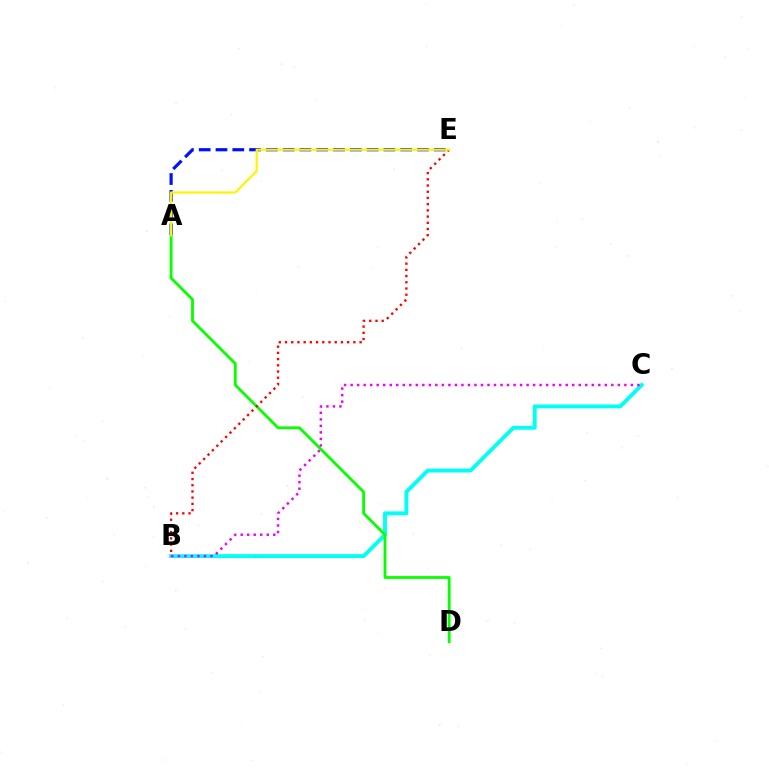{('B', 'C'): [{'color': '#00fff6', 'line_style': 'solid', 'thickness': 2.79}, {'color': '#ee00ff', 'line_style': 'dotted', 'thickness': 1.77}], ('A', 'E'): [{'color': '#0010ff', 'line_style': 'dashed', 'thickness': 2.28}, {'color': '#fcf500', 'line_style': 'solid', 'thickness': 1.58}], ('A', 'D'): [{'color': '#08ff00', 'line_style': 'solid', 'thickness': 2.03}], ('B', 'E'): [{'color': '#ff0000', 'line_style': 'dotted', 'thickness': 1.69}]}